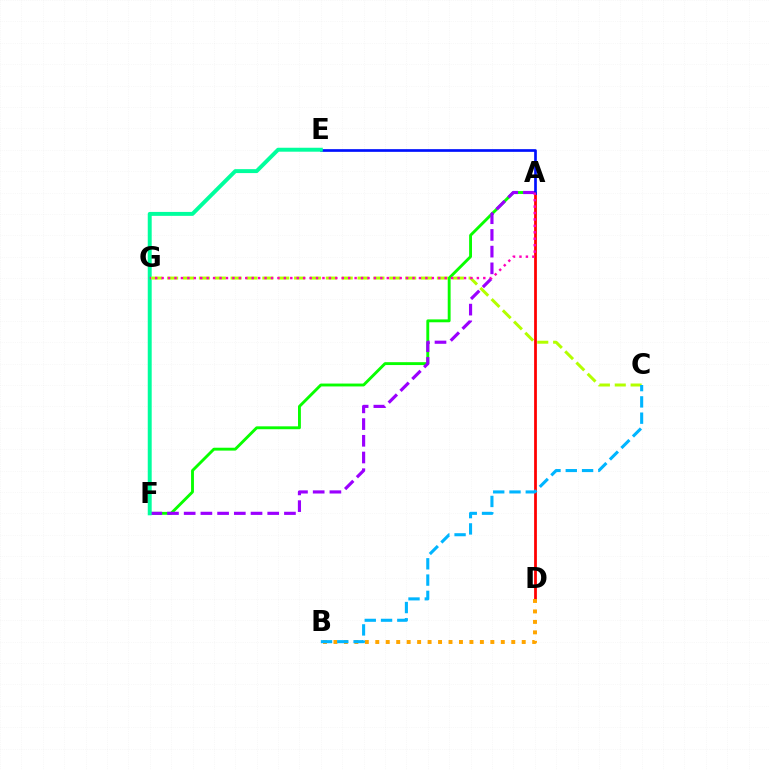{('A', 'D'): [{'color': '#ff0000', 'line_style': 'solid', 'thickness': 1.99}], ('A', 'F'): [{'color': '#08ff00', 'line_style': 'solid', 'thickness': 2.07}, {'color': '#9b00ff', 'line_style': 'dashed', 'thickness': 2.27}], ('B', 'D'): [{'color': '#ffa500', 'line_style': 'dotted', 'thickness': 2.84}], ('A', 'E'): [{'color': '#0010ff', 'line_style': 'solid', 'thickness': 1.94}], ('E', 'F'): [{'color': '#00ff9d', 'line_style': 'solid', 'thickness': 2.84}], ('C', 'G'): [{'color': '#b3ff00', 'line_style': 'dashed', 'thickness': 2.16}], ('B', 'C'): [{'color': '#00b5ff', 'line_style': 'dashed', 'thickness': 2.21}], ('A', 'G'): [{'color': '#ff00bd', 'line_style': 'dotted', 'thickness': 1.75}]}